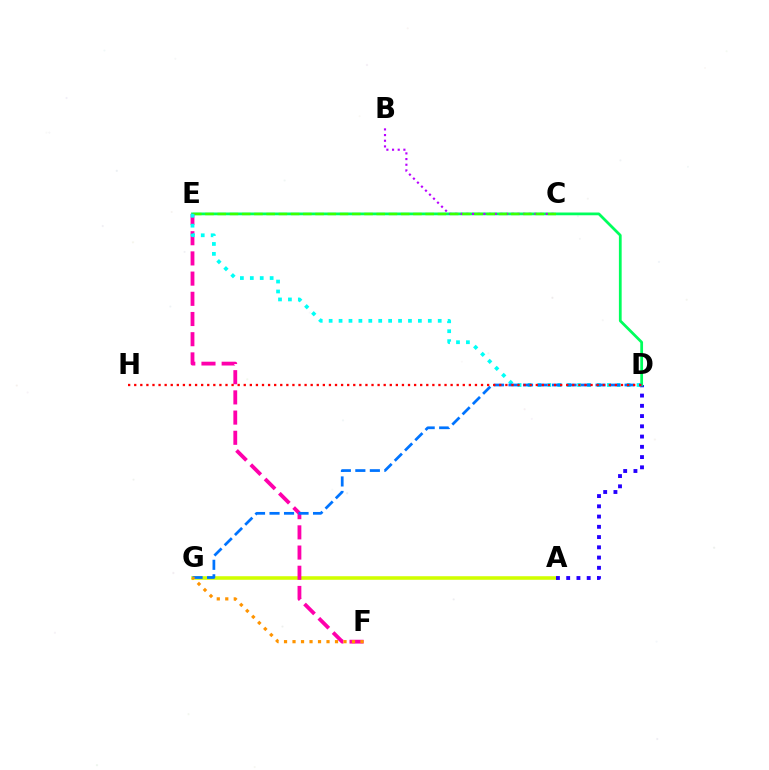{('A', 'G'): [{'color': '#d1ff00', 'line_style': 'solid', 'thickness': 2.56}], ('A', 'D'): [{'color': '#2500ff', 'line_style': 'dotted', 'thickness': 2.78}], ('D', 'E'): [{'color': '#00ff5c', 'line_style': 'solid', 'thickness': 1.99}, {'color': '#00fff6', 'line_style': 'dotted', 'thickness': 2.69}], ('B', 'C'): [{'color': '#b900ff', 'line_style': 'dotted', 'thickness': 1.54}], ('C', 'E'): [{'color': '#3dff00', 'line_style': 'dashed', 'thickness': 1.66}], ('E', 'F'): [{'color': '#ff00ac', 'line_style': 'dashed', 'thickness': 2.74}], ('D', 'G'): [{'color': '#0074ff', 'line_style': 'dashed', 'thickness': 1.97}], ('F', 'G'): [{'color': '#ff9400', 'line_style': 'dotted', 'thickness': 2.31}], ('D', 'H'): [{'color': '#ff0000', 'line_style': 'dotted', 'thickness': 1.65}]}